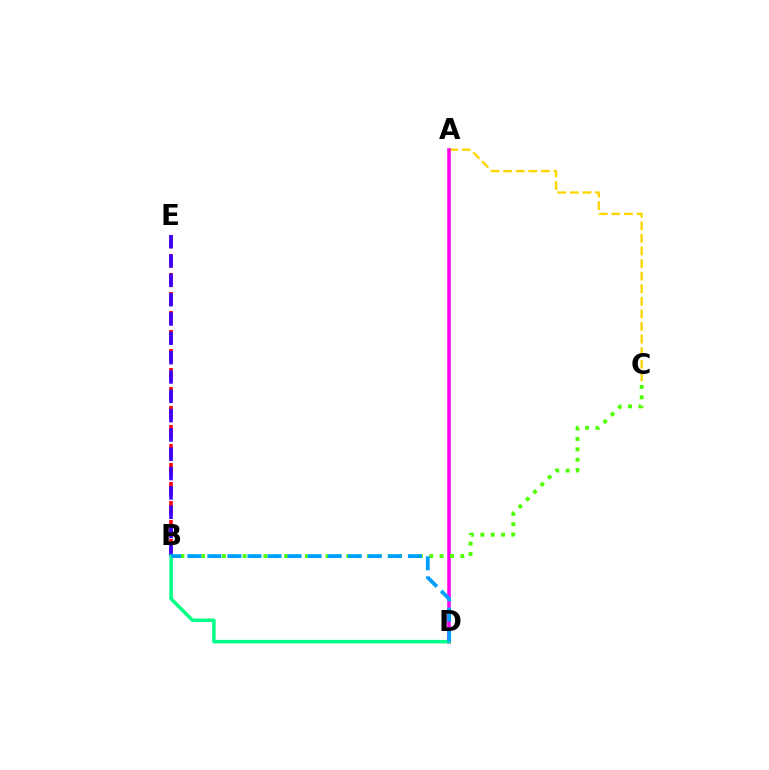{('B', 'E'): [{'color': '#ff0000', 'line_style': 'dashed', 'thickness': 2.58}, {'color': '#3700ff', 'line_style': 'dashed', 'thickness': 2.62}], ('A', 'C'): [{'color': '#ffd500', 'line_style': 'dashed', 'thickness': 1.71}], ('A', 'D'): [{'color': '#ff00ed', 'line_style': 'solid', 'thickness': 2.54}], ('B', 'C'): [{'color': '#4fff00', 'line_style': 'dotted', 'thickness': 2.82}], ('B', 'D'): [{'color': '#00ff86', 'line_style': 'solid', 'thickness': 2.52}, {'color': '#009eff', 'line_style': 'dashed', 'thickness': 2.72}]}